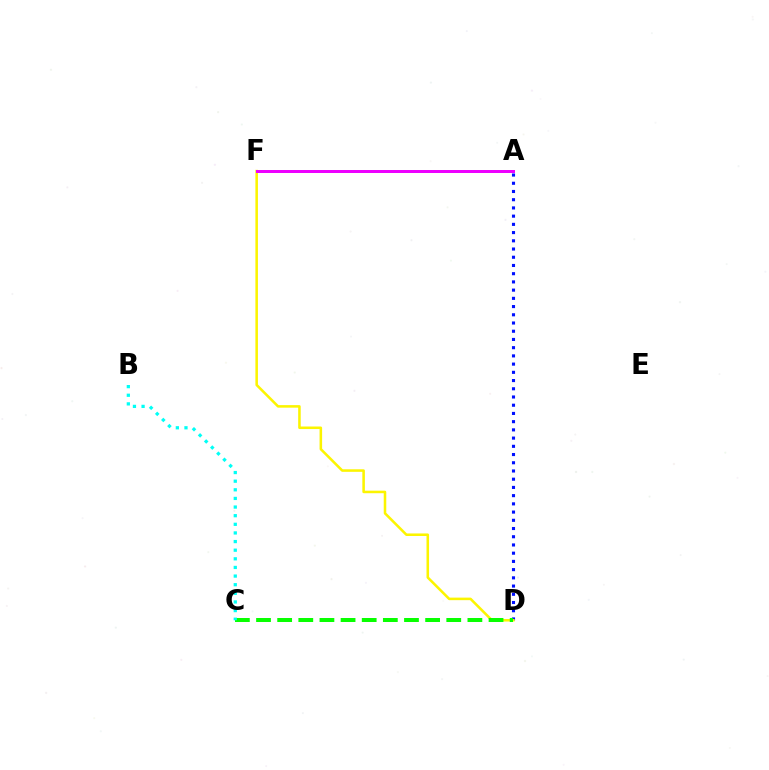{('A', 'D'): [{'color': '#0010ff', 'line_style': 'dotted', 'thickness': 2.23}], ('A', 'F'): [{'color': '#ff0000', 'line_style': 'dotted', 'thickness': 2.1}, {'color': '#ee00ff', 'line_style': 'solid', 'thickness': 2.16}], ('D', 'F'): [{'color': '#fcf500', 'line_style': 'solid', 'thickness': 1.84}], ('C', 'D'): [{'color': '#08ff00', 'line_style': 'dashed', 'thickness': 2.87}], ('B', 'C'): [{'color': '#00fff6', 'line_style': 'dotted', 'thickness': 2.34}]}